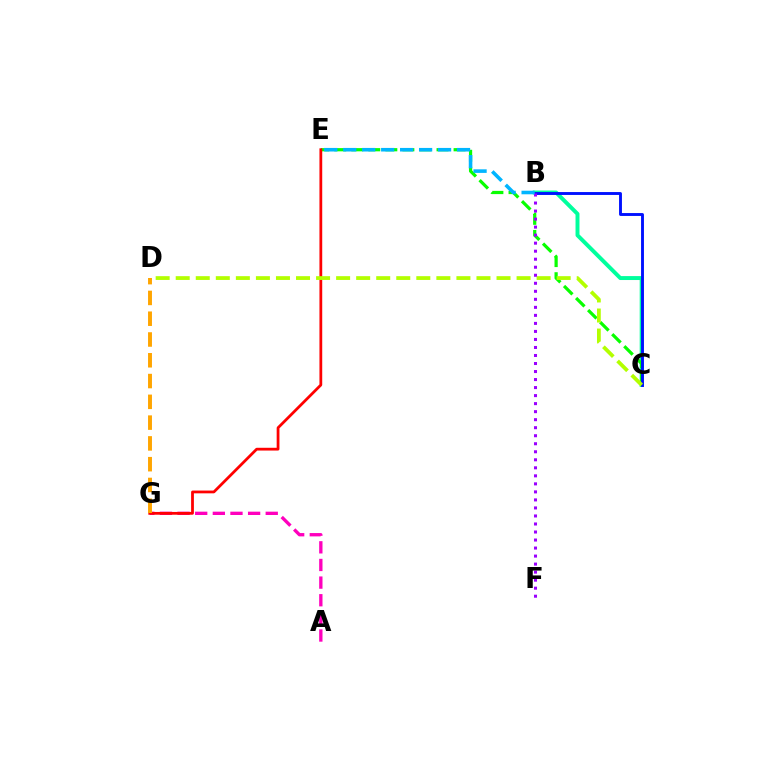{('B', 'C'): [{'color': '#00ff9d', 'line_style': 'solid', 'thickness': 2.84}, {'color': '#0010ff', 'line_style': 'solid', 'thickness': 2.08}], ('C', 'E'): [{'color': '#08ff00', 'line_style': 'dashed', 'thickness': 2.31}], ('A', 'G'): [{'color': '#ff00bd', 'line_style': 'dashed', 'thickness': 2.4}], ('E', 'G'): [{'color': '#ff0000', 'line_style': 'solid', 'thickness': 2.0}], ('C', 'D'): [{'color': '#b3ff00', 'line_style': 'dashed', 'thickness': 2.72}], ('B', 'F'): [{'color': '#9b00ff', 'line_style': 'dotted', 'thickness': 2.18}], ('B', 'E'): [{'color': '#00b5ff', 'line_style': 'dashed', 'thickness': 2.58}], ('D', 'G'): [{'color': '#ffa500', 'line_style': 'dashed', 'thickness': 2.82}]}